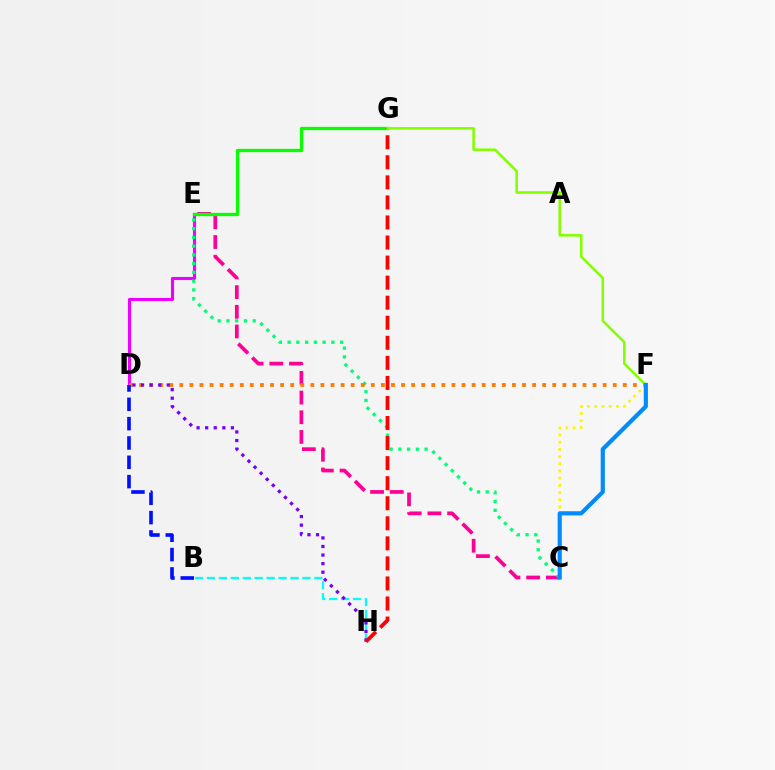{('D', 'E'): [{'color': '#ee00ff', 'line_style': 'solid', 'thickness': 2.25}], ('B', 'H'): [{'color': '#00fff6', 'line_style': 'dashed', 'thickness': 1.62}], ('C', 'E'): [{'color': '#ff0094', 'line_style': 'dashed', 'thickness': 2.67}, {'color': '#00ff74', 'line_style': 'dotted', 'thickness': 2.38}], ('D', 'F'): [{'color': '#ff7c00', 'line_style': 'dotted', 'thickness': 2.74}], ('D', 'H'): [{'color': '#7200ff', 'line_style': 'dotted', 'thickness': 2.33}], ('E', 'G'): [{'color': '#08ff00', 'line_style': 'solid', 'thickness': 2.38}], ('G', 'H'): [{'color': '#ff0000', 'line_style': 'dashed', 'thickness': 2.72}], ('F', 'G'): [{'color': '#84ff00', 'line_style': 'solid', 'thickness': 1.83}], ('C', 'F'): [{'color': '#fcf500', 'line_style': 'dotted', 'thickness': 1.95}, {'color': '#008cff', 'line_style': 'solid', 'thickness': 3.0}], ('B', 'D'): [{'color': '#0010ff', 'line_style': 'dashed', 'thickness': 2.63}]}